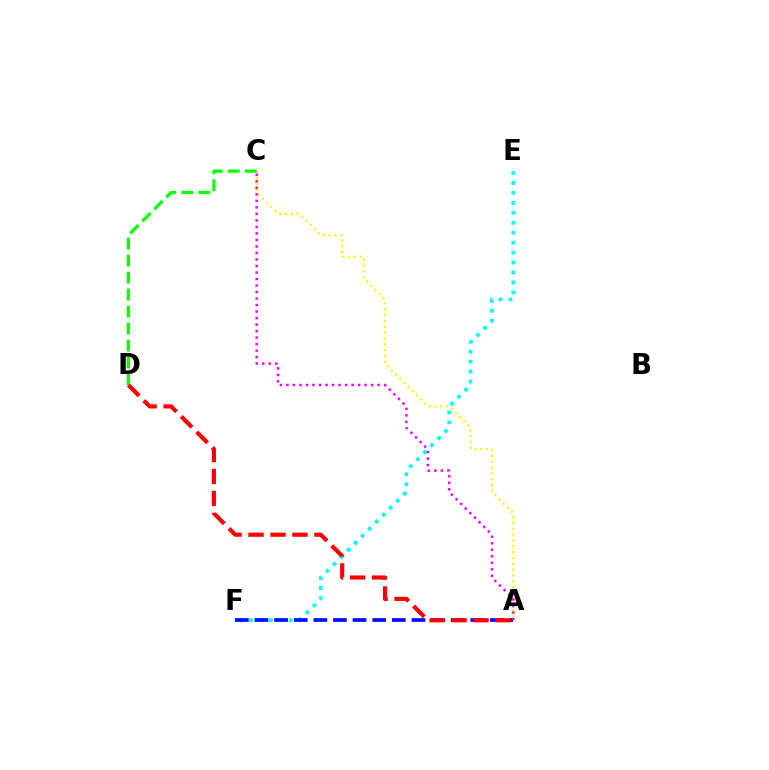{('E', 'F'): [{'color': '#00fff6', 'line_style': 'dotted', 'thickness': 2.7}], ('A', 'F'): [{'color': '#0010ff', 'line_style': 'dashed', 'thickness': 2.67}], ('A', 'C'): [{'color': '#fcf500', 'line_style': 'dotted', 'thickness': 1.59}, {'color': '#ee00ff', 'line_style': 'dotted', 'thickness': 1.77}], ('C', 'D'): [{'color': '#08ff00', 'line_style': 'dashed', 'thickness': 2.31}], ('A', 'D'): [{'color': '#ff0000', 'line_style': 'dashed', 'thickness': 2.98}]}